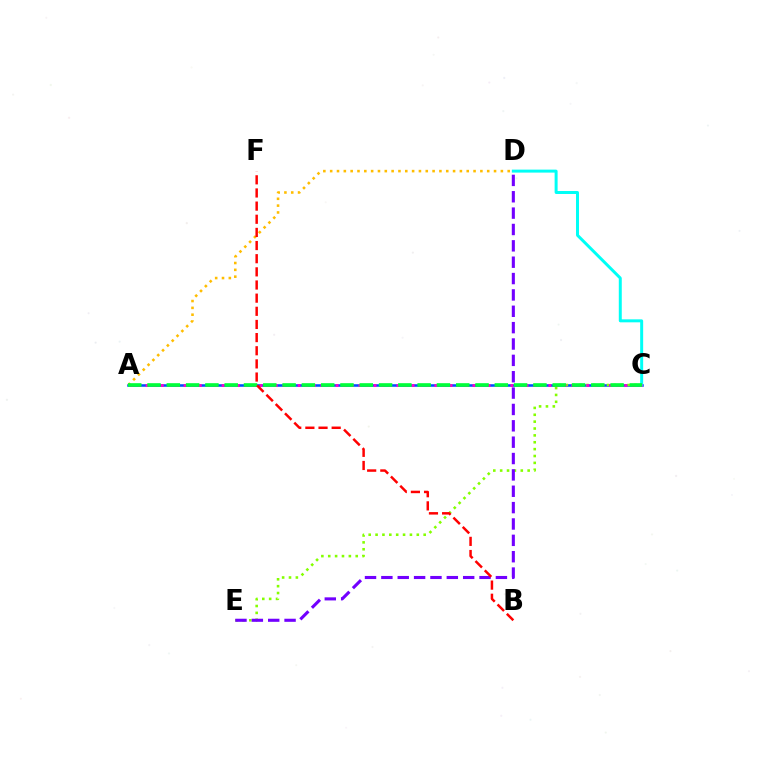{('A', 'C'): [{'color': '#004bff', 'line_style': 'solid', 'thickness': 1.84}, {'color': '#ff00cf', 'line_style': 'dotted', 'thickness': 2.06}, {'color': '#00ff39', 'line_style': 'dashed', 'thickness': 2.62}], ('A', 'D'): [{'color': '#ffbd00', 'line_style': 'dotted', 'thickness': 1.86}], ('C', 'D'): [{'color': '#00fff6', 'line_style': 'solid', 'thickness': 2.14}], ('C', 'E'): [{'color': '#84ff00', 'line_style': 'dotted', 'thickness': 1.87}], ('D', 'E'): [{'color': '#7200ff', 'line_style': 'dashed', 'thickness': 2.22}], ('B', 'F'): [{'color': '#ff0000', 'line_style': 'dashed', 'thickness': 1.79}]}